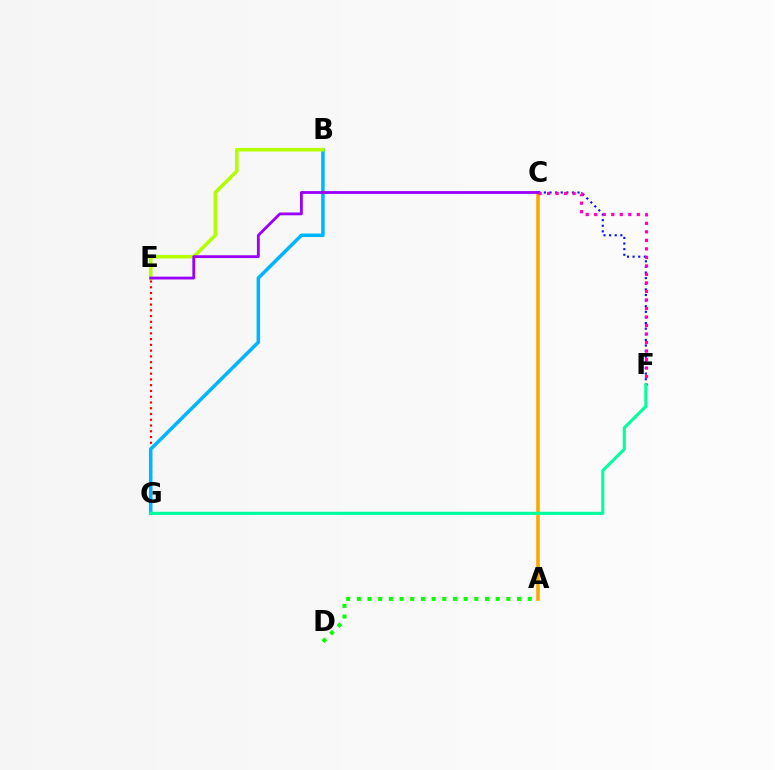{('E', 'G'): [{'color': '#ff0000', 'line_style': 'dotted', 'thickness': 1.56}], ('B', 'G'): [{'color': '#00b5ff', 'line_style': 'solid', 'thickness': 2.54}], ('B', 'E'): [{'color': '#b3ff00', 'line_style': 'solid', 'thickness': 2.57}], ('A', 'C'): [{'color': '#ffa500', 'line_style': 'solid', 'thickness': 2.57}], ('C', 'E'): [{'color': '#9b00ff', 'line_style': 'solid', 'thickness': 2.04}], ('A', 'D'): [{'color': '#08ff00', 'line_style': 'dotted', 'thickness': 2.9}], ('C', 'F'): [{'color': '#0010ff', 'line_style': 'dotted', 'thickness': 1.53}, {'color': '#ff00bd', 'line_style': 'dotted', 'thickness': 2.31}], ('F', 'G'): [{'color': '#00ff9d', 'line_style': 'solid', 'thickness': 2.23}]}